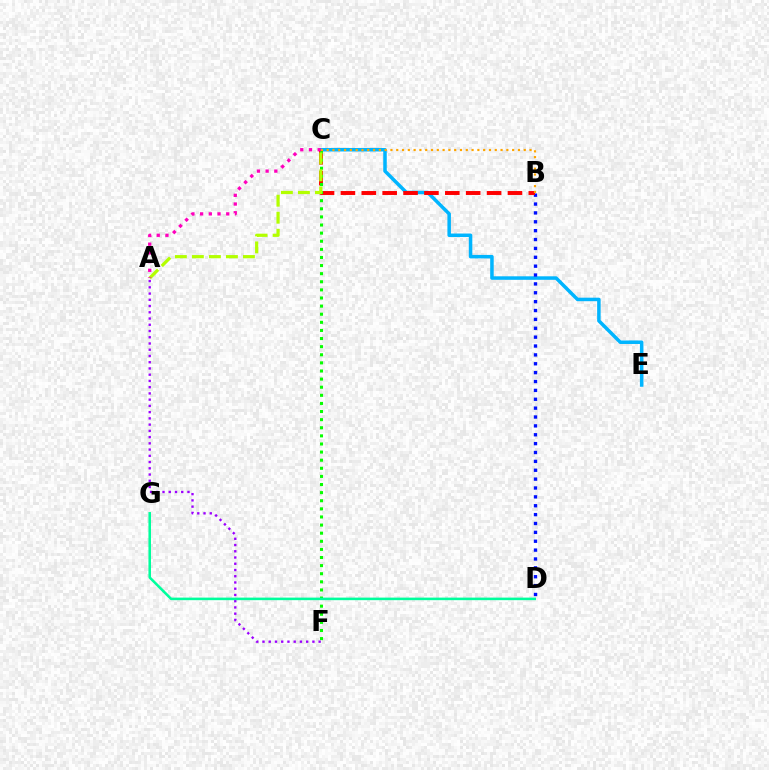{('C', 'E'): [{'color': '#00b5ff', 'line_style': 'solid', 'thickness': 2.53}], ('B', 'D'): [{'color': '#0010ff', 'line_style': 'dotted', 'thickness': 2.41}], ('B', 'C'): [{'color': '#ff0000', 'line_style': 'dashed', 'thickness': 2.84}, {'color': '#ffa500', 'line_style': 'dotted', 'thickness': 1.57}], ('C', 'F'): [{'color': '#08ff00', 'line_style': 'dotted', 'thickness': 2.2}], ('A', 'C'): [{'color': '#b3ff00', 'line_style': 'dashed', 'thickness': 2.31}, {'color': '#ff00bd', 'line_style': 'dotted', 'thickness': 2.37}], ('A', 'F'): [{'color': '#9b00ff', 'line_style': 'dotted', 'thickness': 1.7}], ('D', 'G'): [{'color': '#00ff9d', 'line_style': 'solid', 'thickness': 1.84}]}